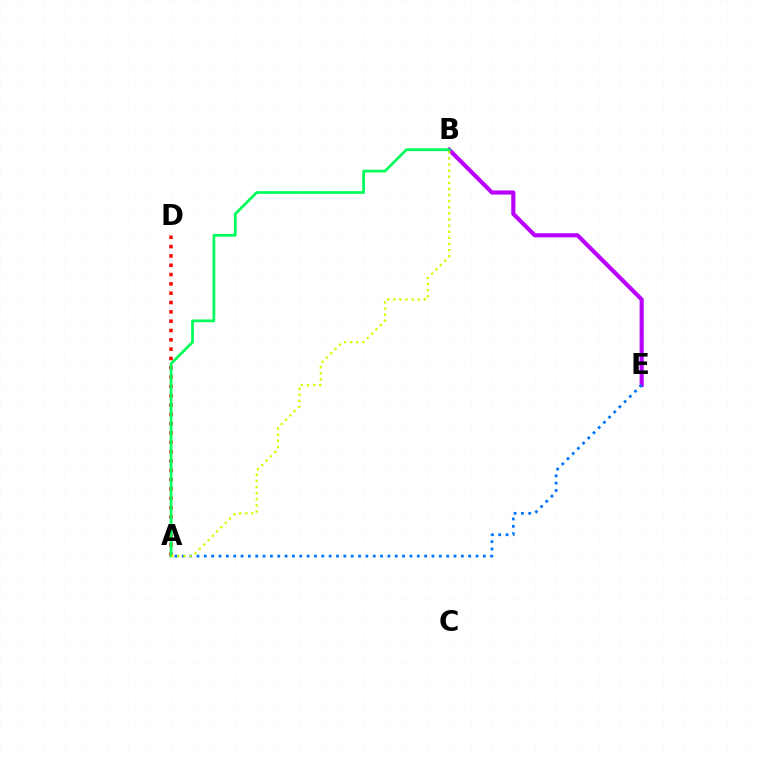{('B', 'E'): [{'color': '#b900ff', 'line_style': 'solid', 'thickness': 2.96}], ('A', 'D'): [{'color': '#ff0000', 'line_style': 'dotted', 'thickness': 2.53}], ('A', 'E'): [{'color': '#0074ff', 'line_style': 'dotted', 'thickness': 2.0}], ('A', 'B'): [{'color': '#00ff5c', 'line_style': 'solid', 'thickness': 1.97}, {'color': '#d1ff00', 'line_style': 'dotted', 'thickness': 1.66}]}